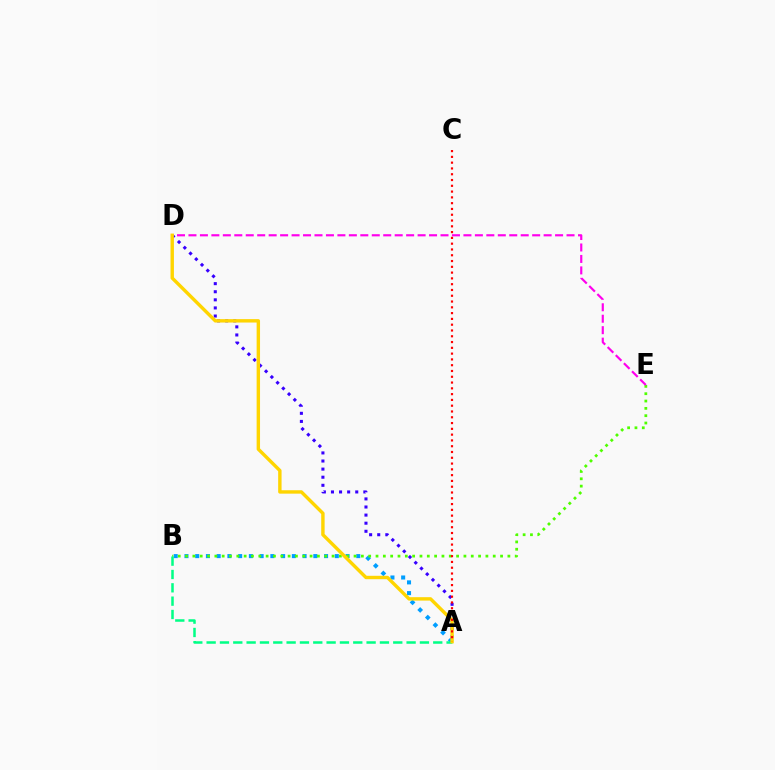{('A', 'B'): [{'color': '#009eff', 'line_style': 'dotted', 'thickness': 2.92}, {'color': '#00ff86', 'line_style': 'dashed', 'thickness': 1.81}], ('A', 'D'): [{'color': '#3700ff', 'line_style': 'dotted', 'thickness': 2.2}, {'color': '#ffd500', 'line_style': 'solid', 'thickness': 2.45}], ('B', 'E'): [{'color': '#4fff00', 'line_style': 'dotted', 'thickness': 1.99}], ('D', 'E'): [{'color': '#ff00ed', 'line_style': 'dashed', 'thickness': 1.56}], ('A', 'C'): [{'color': '#ff0000', 'line_style': 'dotted', 'thickness': 1.57}]}